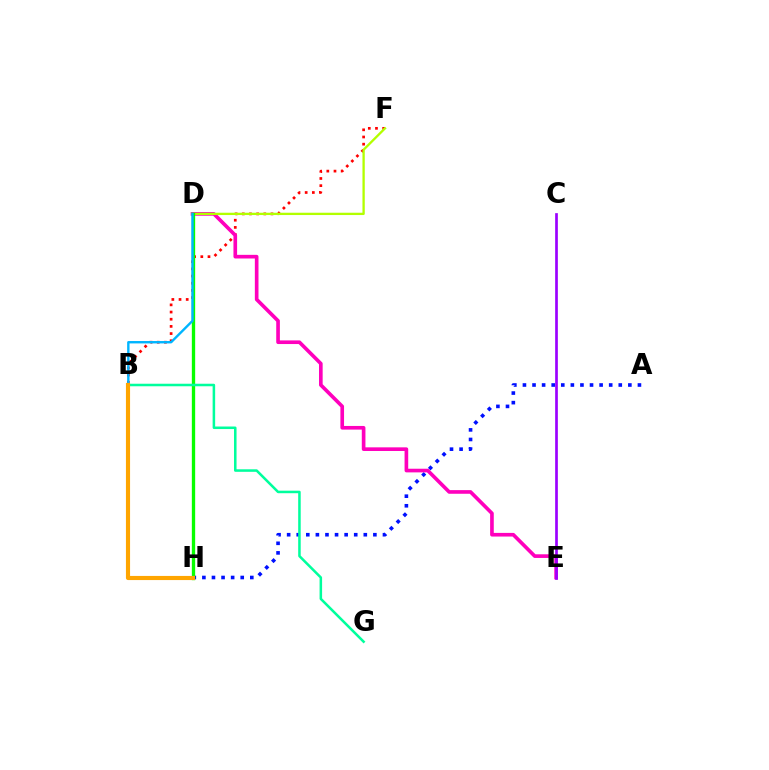{('A', 'H'): [{'color': '#0010ff', 'line_style': 'dotted', 'thickness': 2.6}], ('B', 'F'): [{'color': '#ff0000', 'line_style': 'dotted', 'thickness': 1.95}], ('D', 'E'): [{'color': '#ff00bd', 'line_style': 'solid', 'thickness': 2.63}], ('C', 'E'): [{'color': '#9b00ff', 'line_style': 'solid', 'thickness': 1.93}], ('D', 'F'): [{'color': '#b3ff00', 'line_style': 'solid', 'thickness': 1.67}], ('D', 'H'): [{'color': '#08ff00', 'line_style': 'solid', 'thickness': 2.39}], ('B', 'D'): [{'color': '#00b5ff', 'line_style': 'solid', 'thickness': 1.72}], ('B', 'G'): [{'color': '#00ff9d', 'line_style': 'solid', 'thickness': 1.82}], ('B', 'H'): [{'color': '#ffa500', 'line_style': 'solid', 'thickness': 2.98}]}